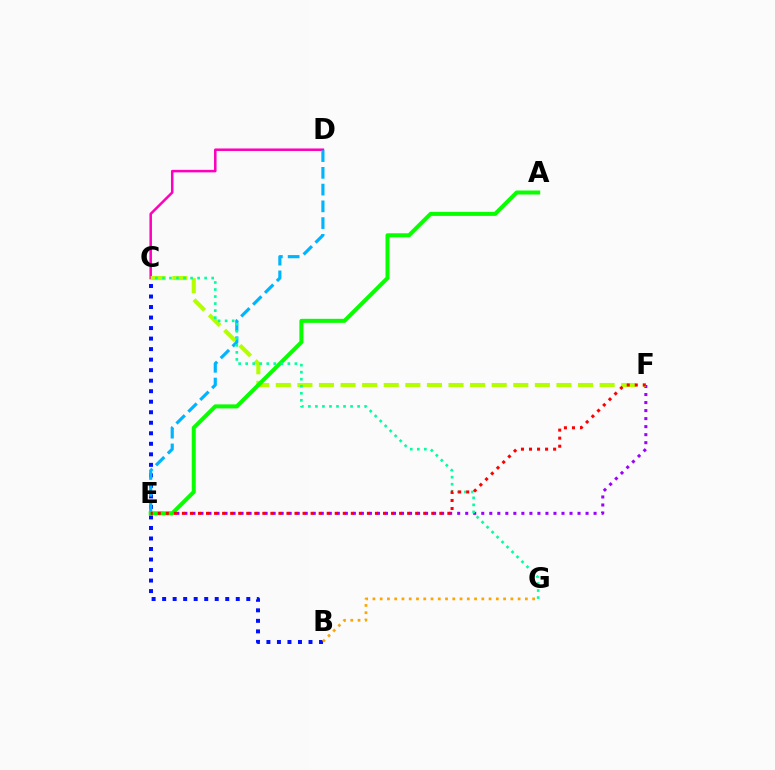{('C', 'D'): [{'color': '#ff00bd', 'line_style': 'solid', 'thickness': 1.82}], ('E', 'F'): [{'color': '#9b00ff', 'line_style': 'dotted', 'thickness': 2.18}, {'color': '#ff0000', 'line_style': 'dotted', 'thickness': 2.19}], ('B', 'C'): [{'color': '#0010ff', 'line_style': 'dotted', 'thickness': 2.86}], ('D', 'E'): [{'color': '#00b5ff', 'line_style': 'dashed', 'thickness': 2.28}], ('C', 'F'): [{'color': '#b3ff00', 'line_style': 'dashed', 'thickness': 2.93}], ('A', 'E'): [{'color': '#08ff00', 'line_style': 'solid', 'thickness': 2.89}], ('C', 'G'): [{'color': '#00ff9d', 'line_style': 'dotted', 'thickness': 1.91}], ('B', 'G'): [{'color': '#ffa500', 'line_style': 'dotted', 'thickness': 1.97}]}